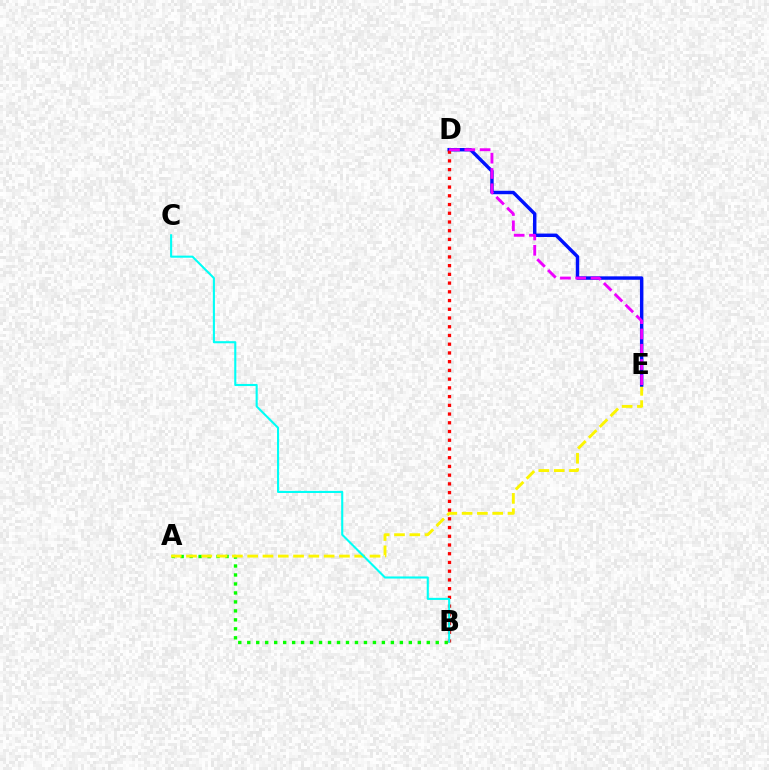{('A', 'B'): [{'color': '#08ff00', 'line_style': 'dotted', 'thickness': 2.44}], ('A', 'E'): [{'color': '#fcf500', 'line_style': 'dashed', 'thickness': 2.08}], ('D', 'E'): [{'color': '#0010ff', 'line_style': 'solid', 'thickness': 2.47}, {'color': '#ee00ff', 'line_style': 'dashed', 'thickness': 2.08}], ('B', 'D'): [{'color': '#ff0000', 'line_style': 'dotted', 'thickness': 2.37}], ('B', 'C'): [{'color': '#00fff6', 'line_style': 'solid', 'thickness': 1.51}]}